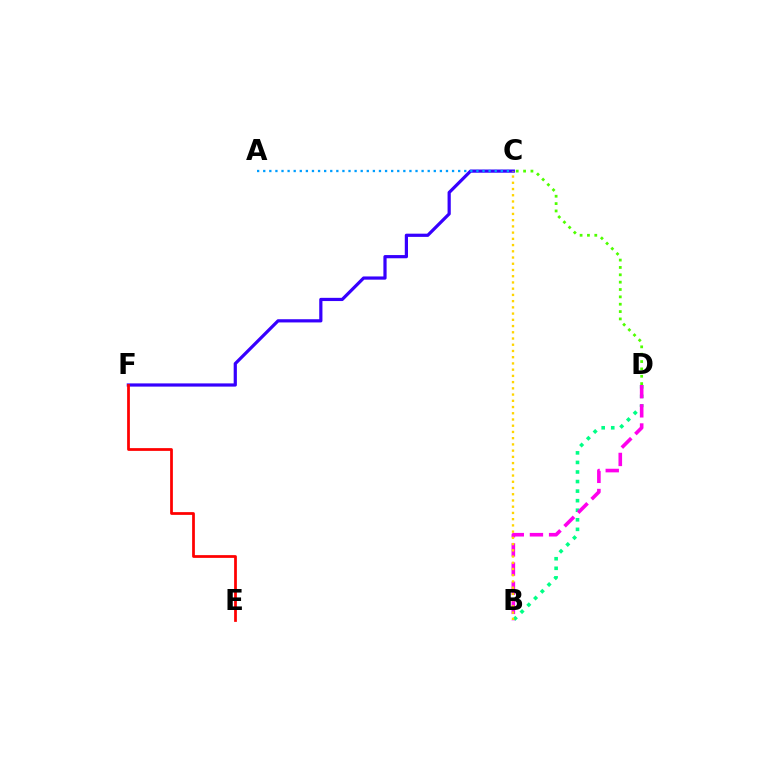{('B', 'D'): [{'color': '#00ff86', 'line_style': 'dotted', 'thickness': 2.6}, {'color': '#ff00ed', 'line_style': 'dashed', 'thickness': 2.6}], ('C', 'F'): [{'color': '#3700ff', 'line_style': 'solid', 'thickness': 2.31}], ('B', 'C'): [{'color': '#ffd500', 'line_style': 'dotted', 'thickness': 1.69}], ('A', 'C'): [{'color': '#009eff', 'line_style': 'dotted', 'thickness': 1.66}], ('C', 'D'): [{'color': '#4fff00', 'line_style': 'dotted', 'thickness': 2.0}], ('E', 'F'): [{'color': '#ff0000', 'line_style': 'solid', 'thickness': 1.98}]}